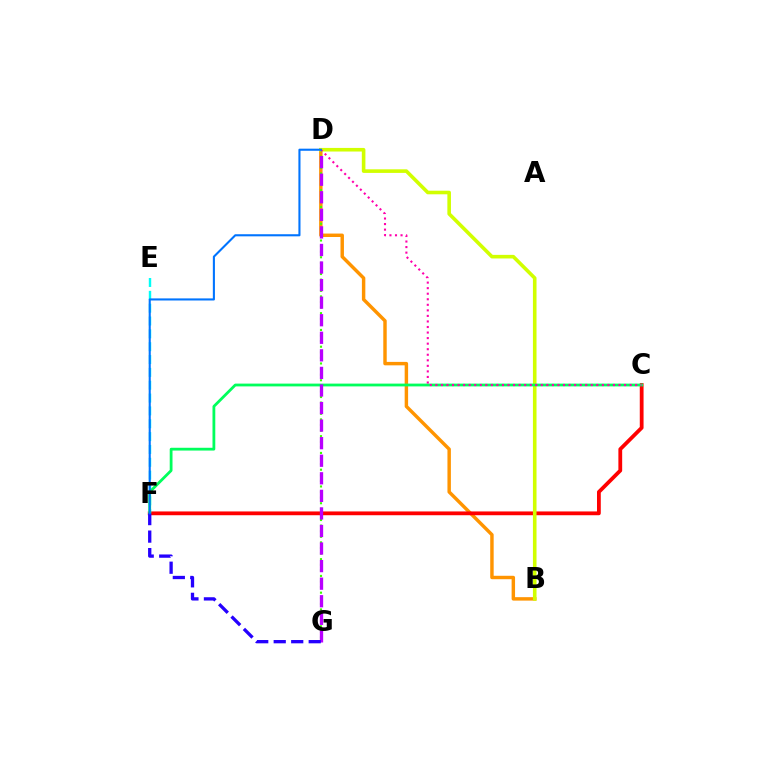{('B', 'D'): [{'color': '#ff9400', 'line_style': 'solid', 'thickness': 2.48}, {'color': '#d1ff00', 'line_style': 'solid', 'thickness': 2.59}], ('C', 'F'): [{'color': '#ff0000', 'line_style': 'solid', 'thickness': 2.73}, {'color': '#00ff5c', 'line_style': 'solid', 'thickness': 2.01}], ('D', 'G'): [{'color': '#3dff00', 'line_style': 'dotted', 'thickness': 1.52}, {'color': '#b900ff', 'line_style': 'dashed', 'thickness': 2.39}], ('E', 'F'): [{'color': '#00fff6', 'line_style': 'dashed', 'thickness': 1.74}], ('F', 'G'): [{'color': '#2500ff', 'line_style': 'dashed', 'thickness': 2.38}], ('C', 'D'): [{'color': '#ff00ac', 'line_style': 'dotted', 'thickness': 1.51}], ('D', 'F'): [{'color': '#0074ff', 'line_style': 'solid', 'thickness': 1.51}]}